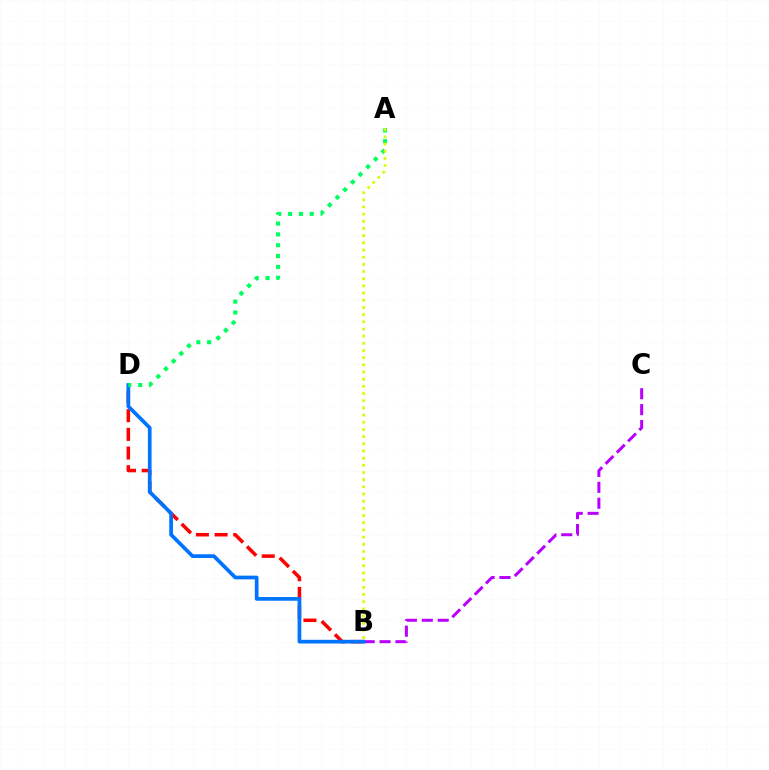{('B', 'C'): [{'color': '#b900ff', 'line_style': 'dashed', 'thickness': 2.16}], ('B', 'D'): [{'color': '#ff0000', 'line_style': 'dashed', 'thickness': 2.54}, {'color': '#0074ff', 'line_style': 'solid', 'thickness': 2.67}], ('A', 'D'): [{'color': '#00ff5c', 'line_style': 'dotted', 'thickness': 2.94}], ('A', 'B'): [{'color': '#d1ff00', 'line_style': 'dotted', 'thickness': 1.95}]}